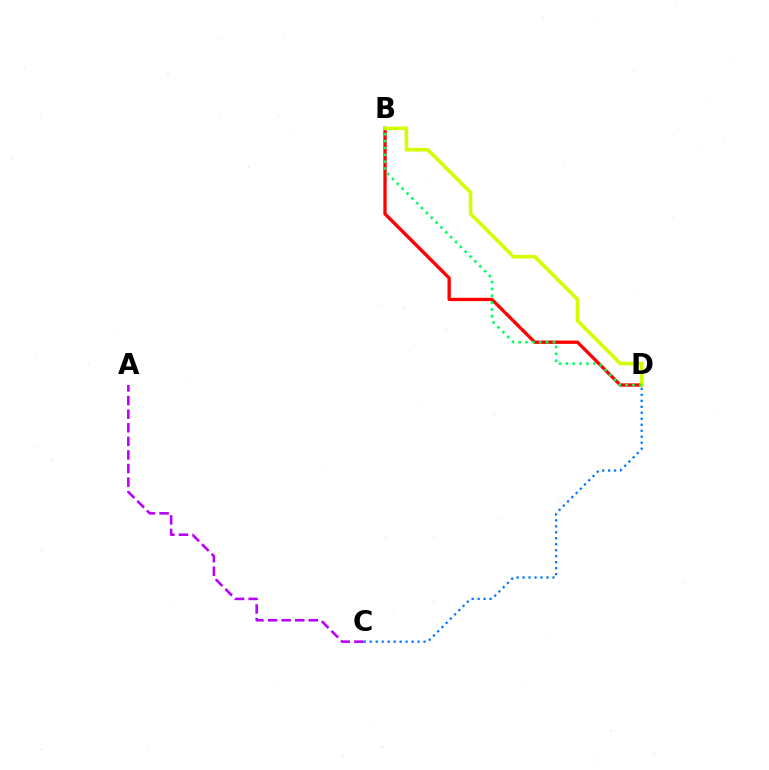{('B', 'D'): [{'color': '#ff0000', 'line_style': 'solid', 'thickness': 2.39}, {'color': '#d1ff00', 'line_style': 'solid', 'thickness': 2.58}, {'color': '#00ff5c', 'line_style': 'dotted', 'thickness': 1.86}], ('A', 'C'): [{'color': '#b900ff', 'line_style': 'dashed', 'thickness': 1.85}], ('C', 'D'): [{'color': '#0074ff', 'line_style': 'dotted', 'thickness': 1.63}]}